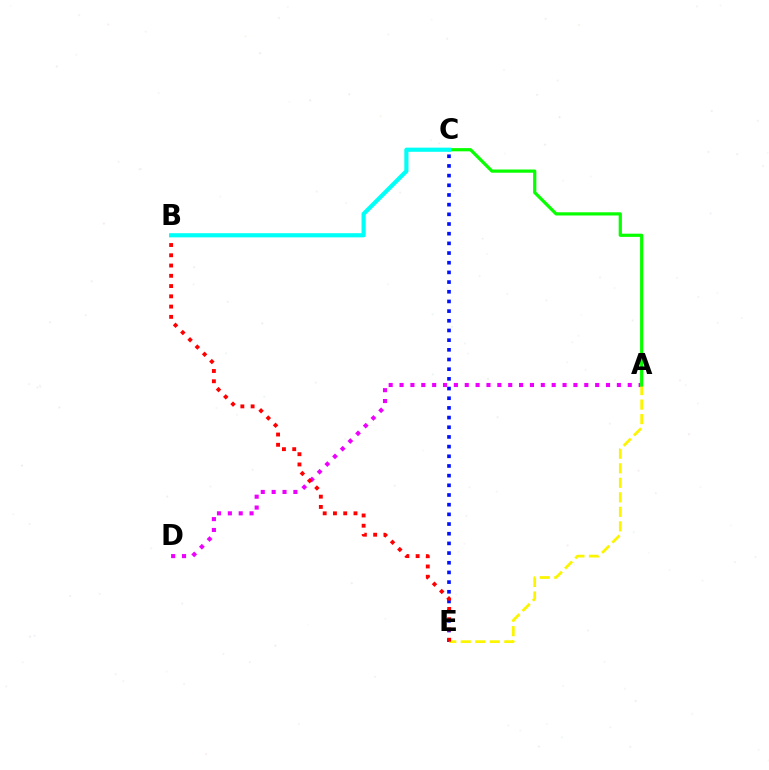{('C', 'E'): [{'color': '#0010ff', 'line_style': 'dotted', 'thickness': 2.63}], ('A', 'D'): [{'color': '#ee00ff', 'line_style': 'dotted', 'thickness': 2.95}], ('A', 'E'): [{'color': '#fcf500', 'line_style': 'dashed', 'thickness': 1.97}], ('B', 'E'): [{'color': '#ff0000', 'line_style': 'dotted', 'thickness': 2.79}], ('A', 'C'): [{'color': '#08ff00', 'line_style': 'solid', 'thickness': 2.31}], ('B', 'C'): [{'color': '#00fff6', 'line_style': 'solid', 'thickness': 2.99}]}